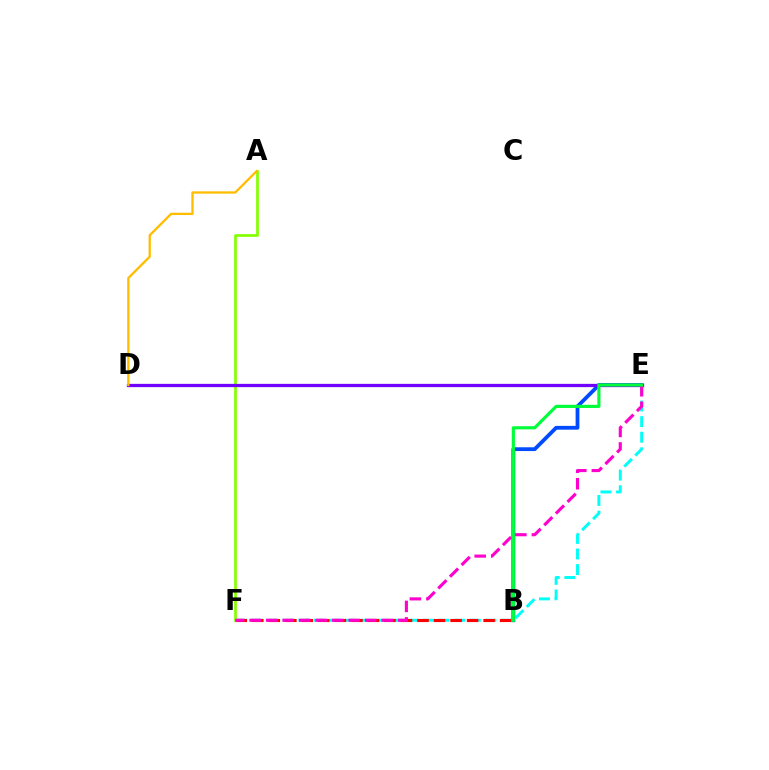{('B', 'E'): [{'color': '#004bff', 'line_style': 'solid', 'thickness': 2.73}, {'color': '#00ff39', 'line_style': 'solid', 'thickness': 2.27}], ('E', 'F'): [{'color': '#00fff6', 'line_style': 'dashed', 'thickness': 2.12}, {'color': '#ff00cf', 'line_style': 'dashed', 'thickness': 2.24}], ('B', 'F'): [{'color': '#ff0000', 'line_style': 'dashed', 'thickness': 2.24}], ('A', 'F'): [{'color': '#84ff00', 'line_style': 'solid', 'thickness': 1.96}], ('D', 'E'): [{'color': '#7200ff', 'line_style': 'solid', 'thickness': 2.36}], ('A', 'D'): [{'color': '#ffbd00', 'line_style': 'solid', 'thickness': 1.66}]}